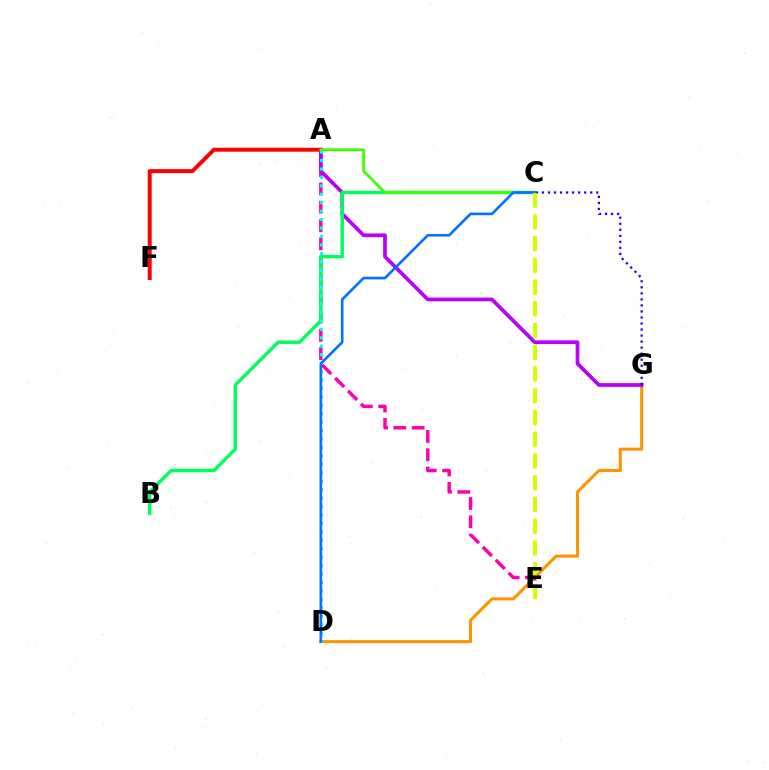{('D', 'G'): [{'color': '#ff9400', 'line_style': 'solid', 'thickness': 2.2}], ('A', 'E'): [{'color': '#ff00ac', 'line_style': 'dashed', 'thickness': 2.49}], ('A', 'G'): [{'color': '#b900ff', 'line_style': 'solid', 'thickness': 2.68}], ('B', 'C'): [{'color': '#00ff5c', 'line_style': 'solid', 'thickness': 2.47}], ('A', 'F'): [{'color': '#ff0000', 'line_style': 'solid', 'thickness': 2.85}], ('A', 'D'): [{'color': '#00fff6', 'line_style': 'dotted', 'thickness': 2.29}], ('C', 'G'): [{'color': '#2500ff', 'line_style': 'dotted', 'thickness': 1.64}], ('A', 'C'): [{'color': '#3dff00', 'line_style': 'solid', 'thickness': 1.99}], ('C', 'D'): [{'color': '#0074ff', 'line_style': 'solid', 'thickness': 1.89}], ('C', 'E'): [{'color': '#d1ff00', 'line_style': 'dashed', 'thickness': 2.95}]}